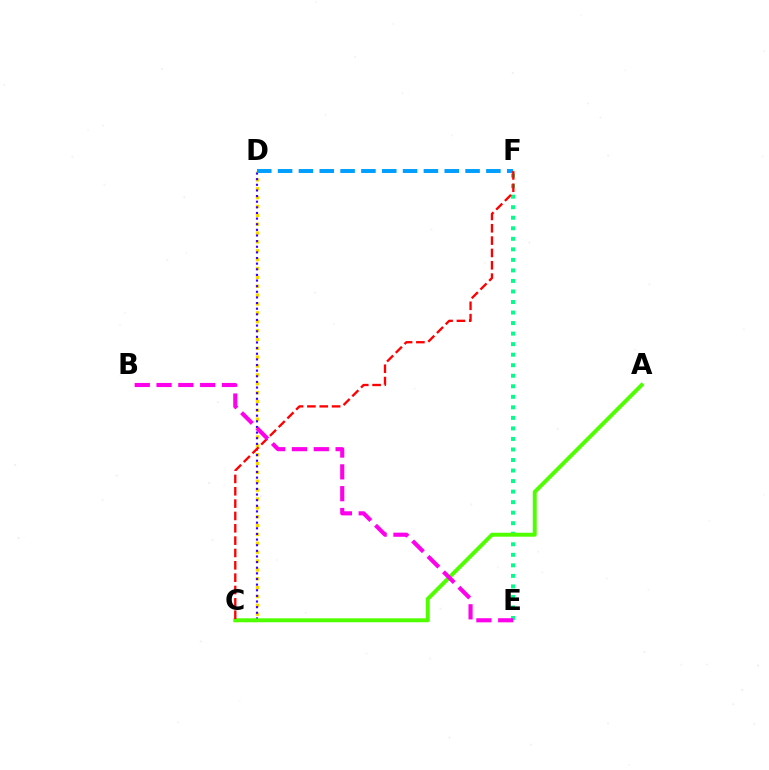{('C', 'D'): [{'color': '#ffd500', 'line_style': 'dotted', 'thickness': 2.41}, {'color': '#3700ff', 'line_style': 'dotted', 'thickness': 1.53}], ('E', 'F'): [{'color': '#00ff86', 'line_style': 'dotted', 'thickness': 2.86}], ('D', 'F'): [{'color': '#009eff', 'line_style': 'dashed', 'thickness': 2.83}], ('A', 'C'): [{'color': '#4fff00', 'line_style': 'solid', 'thickness': 2.84}], ('C', 'F'): [{'color': '#ff0000', 'line_style': 'dashed', 'thickness': 1.68}], ('B', 'E'): [{'color': '#ff00ed', 'line_style': 'dashed', 'thickness': 2.96}]}